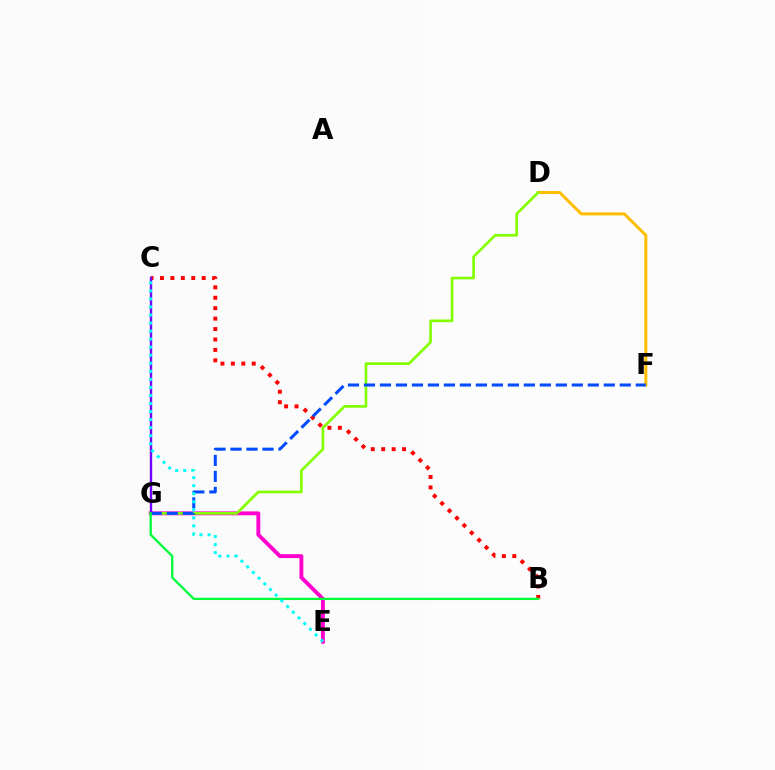{('D', 'F'): [{'color': '#ffbd00', 'line_style': 'solid', 'thickness': 2.17}], ('E', 'G'): [{'color': '#ff00cf', 'line_style': 'solid', 'thickness': 2.79}], ('D', 'G'): [{'color': '#84ff00', 'line_style': 'solid', 'thickness': 1.93}], ('B', 'C'): [{'color': '#ff0000', 'line_style': 'dotted', 'thickness': 2.83}], ('F', 'G'): [{'color': '#004bff', 'line_style': 'dashed', 'thickness': 2.17}], ('C', 'G'): [{'color': '#7200ff', 'line_style': 'solid', 'thickness': 1.69}], ('B', 'G'): [{'color': '#00ff39', 'line_style': 'solid', 'thickness': 1.66}], ('C', 'E'): [{'color': '#00fff6', 'line_style': 'dotted', 'thickness': 2.19}]}